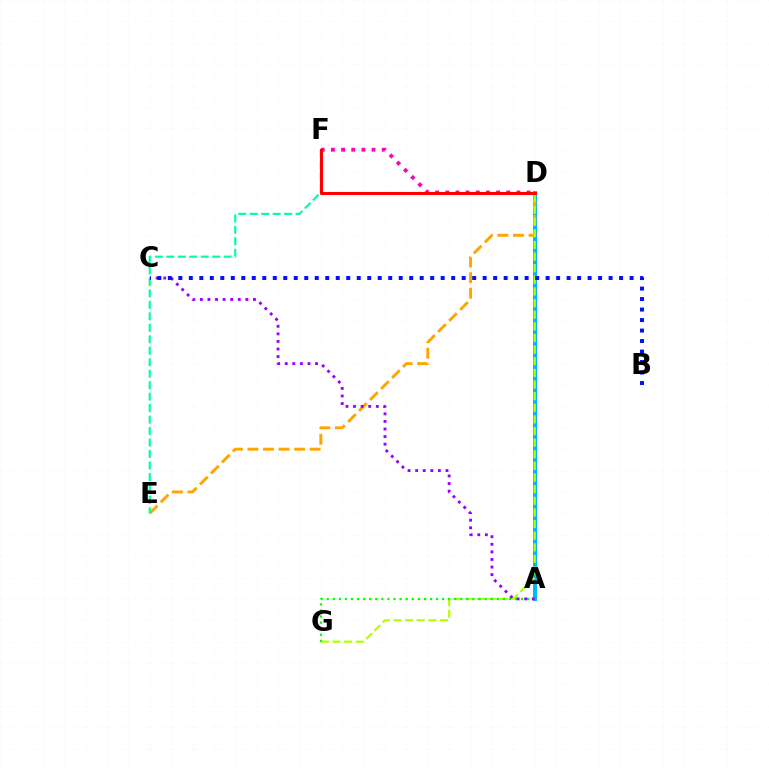{('A', 'D'): [{'color': '#00b5ff', 'line_style': 'solid', 'thickness': 2.84}], ('D', 'E'): [{'color': '#ffa500', 'line_style': 'dashed', 'thickness': 2.11}], ('D', 'G'): [{'color': '#b3ff00', 'line_style': 'dashed', 'thickness': 1.58}], ('E', 'F'): [{'color': '#00ff9d', 'line_style': 'dashed', 'thickness': 1.56}], ('D', 'F'): [{'color': '#ff00bd', 'line_style': 'dotted', 'thickness': 2.76}, {'color': '#ff0000', 'line_style': 'solid', 'thickness': 2.2}], ('A', 'G'): [{'color': '#08ff00', 'line_style': 'dotted', 'thickness': 1.65}], ('A', 'C'): [{'color': '#9b00ff', 'line_style': 'dotted', 'thickness': 2.06}], ('B', 'C'): [{'color': '#0010ff', 'line_style': 'dotted', 'thickness': 2.85}]}